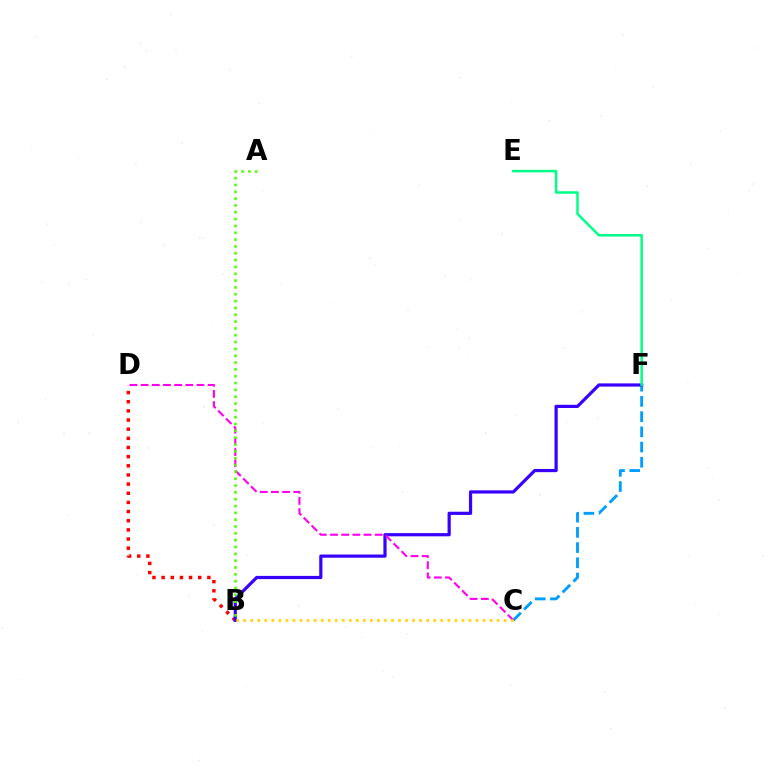{('B', 'D'): [{'color': '#ff0000', 'line_style': 'dotted', 'thickness': 2.49}], ('C', 'F'): [{'color': '#009eff', 'line_style': 'dashed', 'thickness': 2.07}], ('B', 'F'): [{'color': '#3700ff', 'line_style': 'solid', 'thickness': 2.31}], ('C', 'D'): [{'color': '#ff00ed', 'line_style': 'dashed', 'thickness': 1.52}], ('E', 'F'): [{'color': '#00ff86', 'line_style': 'solid', 'thickness': 1.8}], ('B', 'C'): [{'color': '#ffd500', 'line_style': 'dotted', 'thickness': 1.91}], ('A', 'B'): [{'color': '#4fff00', 'line_style': 'dotted', 'thickness': 1.86}]}